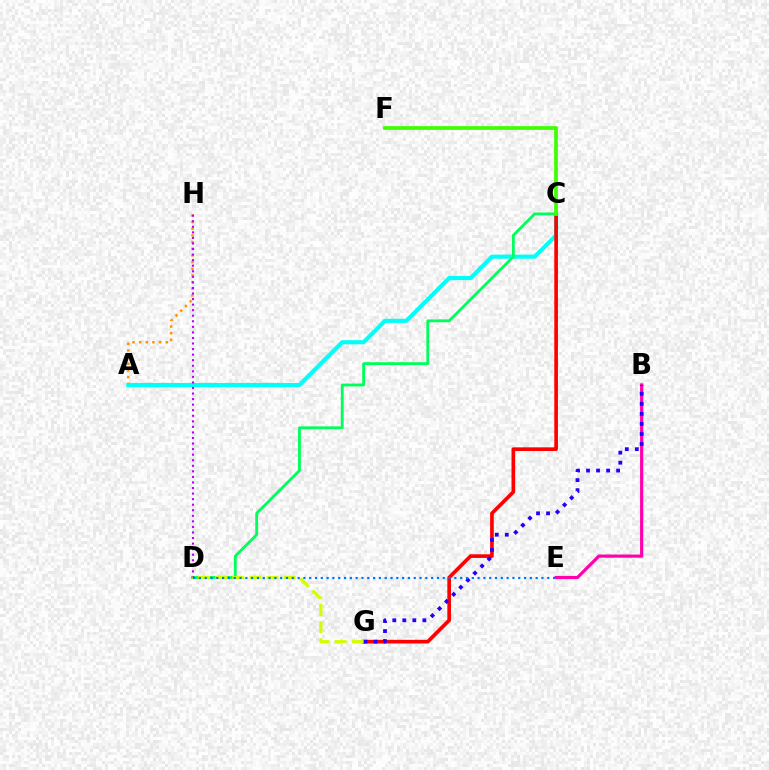{('B', 'E'): [{'color': '#ff00ac', 'line_style': 'solid', 'thickness': 2.29}], ('A', 'H'): [{'color': '#ff9400', 'line_style': 'dotted', 'thickness': 1.81}], ('A', 'C'): [{'color': '#00fff6', 'line_style': 'solid', 'thickness': 2.96}], ('C', 'G'): [{'color': '#ff0000', 'line_style': 'solid', 'thickness': 2.64}], ('C', 'D'): [{'color': '#00ff5c', 'line_style': 'solid', 'thickness': 2.04}], ('D', 'H'): [{'color': '#b900ff', 'line_style': 'dotted', 'thickness': 1.51}], ('B', 'G'): [{'color': '#2500ff', 'line_style': 'dotted', 'thickness': 2.73}], ('D', 'G'): [{'color': '#d1ff00', 'line_style': 'dashed', 'thickness': 2.32}], ('D', 'E'): [{'color': '#0074ff', 'line_style': 'dotted', 'thickness': 1.58}], ('C', 'F'): [{'color': '#3dff00', 'line_style': 'solid', 'thickness': 2.67}]}